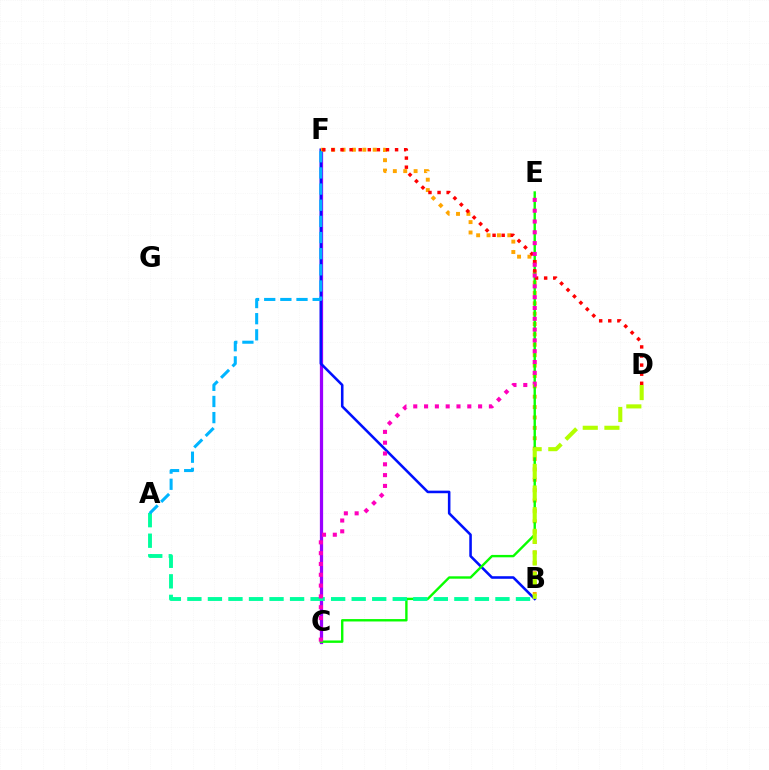{('C', 'F'): [{'color': '#9b00ff', 'line_style': 'solid', 'thickness': 2.34}], ('B', 'F'): [{'color': '#0010ff', 'line_style': 'solid', 'thickness': 1.85}, {'color': '#ffa500', 'line_style': 'dotted', 'thickness': 2.82}], ('C', 'E'): [{'color': '#08ff00', 'line_style': 'solid', 'thickness': 1.72}, {'color': '#ff00bd', 'line_style': 'dotted', 'thickness': 2.94}], ('A', 'B'): [{'color': '#00ff9d', 'line_style': 'dashed', 'thickness': 2.79}], ('D', 'F'): [{'color': '#ff0000', 'line_style': 'dotted', 'thickness': 2.47}], ('A', 'F'): [{'color': '#00b5ff', 'line_style': 'dashed', 'thickness': 2.19}], ('B', 'D'): [{'color': '#b3ff00', 'line_style': 'dashed', 'thickness': 2.94}]}